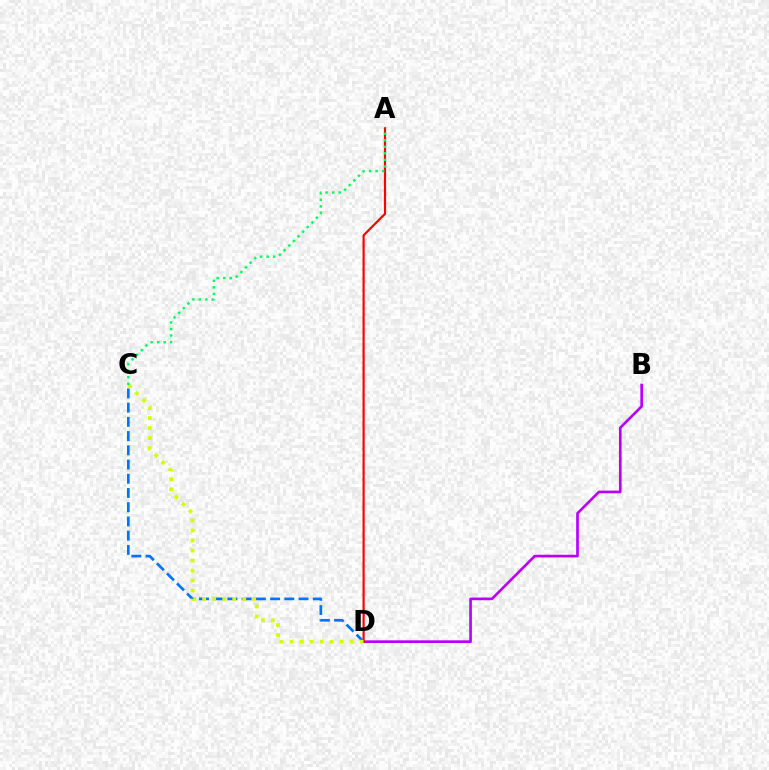{('C', 'D'): [{'color': '#0074ff', 'line_style': 'dashed', 'thickness': 1.93}, {'color': '#d1ff00', 'line_style': 'dotted', 'thickness': 2.72}], ('B', 'D'): [{'color': '#b900ff', 'line_style': 'solid', 'thickness': 1.92}], ('A', 'D'): [{'color': '#ff0000', 'line_style': 'solid', 'thickness': 1.56}], ('A', 'C'): [{'color': '#00ff5c', 'line_style': 'dotted', 'thickness': 1.78}]}